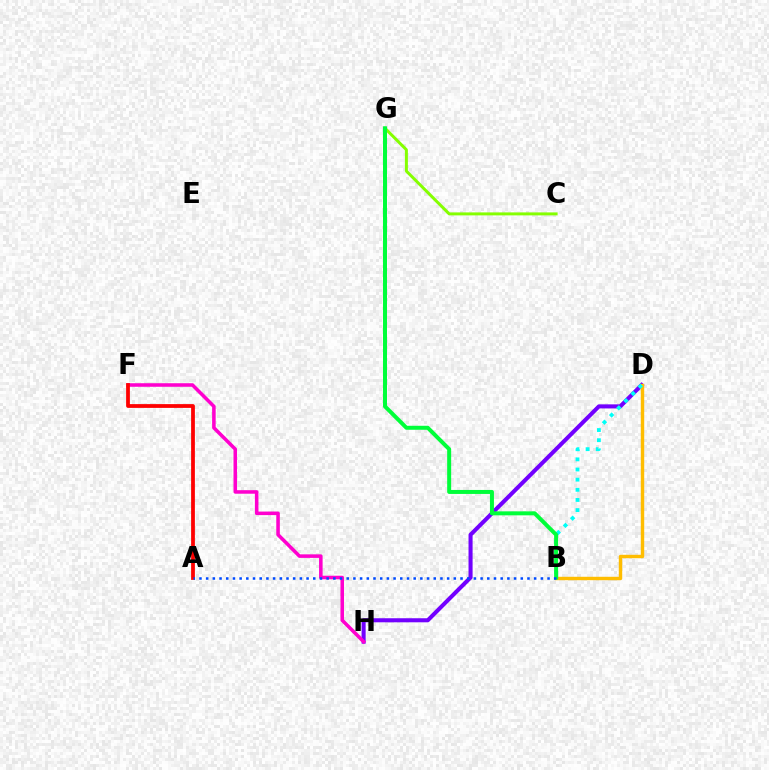{('C', 'G'): [{'color': '#84ff00', 'line_style': 'solid', 'thickness': 2.14}], ('D', 'H'): [{'color': '#7200ff', 'line_style': 'solid', 'thickness': 2.93}], ('F', 'H'): [{'color': '#ff00cf', 'line_style': 'solid', 'thickness': 2.55}], ('B', 'D'): [{'color': '#ffbd00', 'line_style': 'solid', 'thickness': 2.47}, {'color': '#00fff6', 'line_style': 'dotted', 'thickness': 2.76}], ('A', 'F'): [{'color': '#ff0000', 'line_style': 'solid', 'thickness': 2.72}], ('B', 'G'): [{'color': '#00ff39', 'line_style': 'solid', 'thickness': 2.87}], ('A', 'B'): [{'color': '#004bff', 'line_style': 'dotted', 'thickness': 1.82}]}